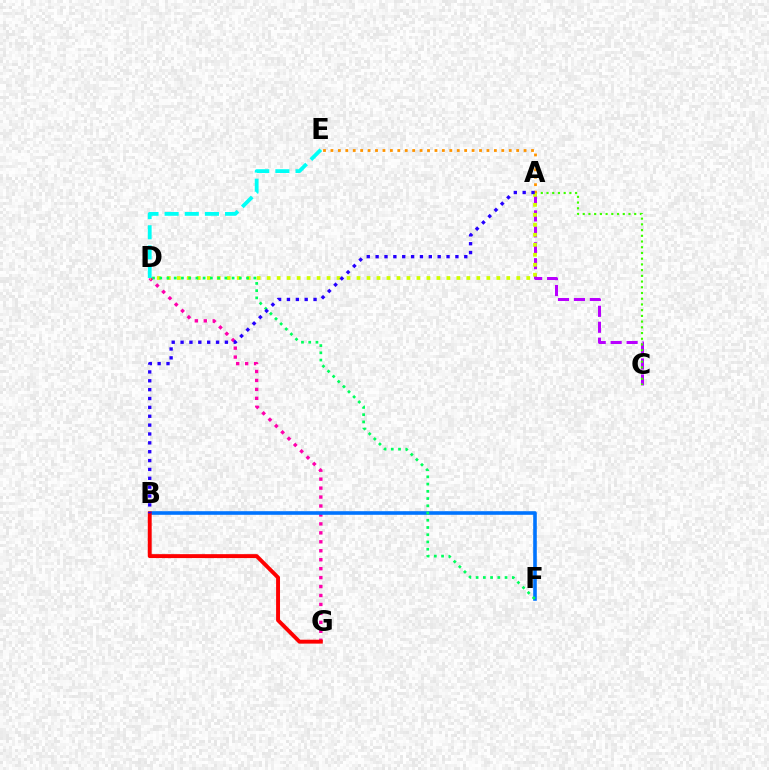{('A', 'C'): [{'color': '#b900ff', 'line_style': 'dashed', 'thickness': 2.17}, {'color': '#3dff00', 'line_style': 'dotted', 'thickness': 1.55}], ('D', 'G'): [{'color': '#ff00ac', 'line_style': 'dotted', 'thickness': 2.43}], ('A', 'E'): [{'color': '#ff9400', 'line_style': 'dotted', 'thickness': 2.02}], ('B', 'F'): [{'color': '#0074ff', 'line_style': 'solid', 'thickness': 2.59}], ('A', 'D'): [{'color': '#d1ff00', 'line_style': 'dotted', 'thickness': 2.71}], ('D', 'F'): [{'color': '#00ff5c', 'line_style': 'dotted', 'thickness': 1.97}], ('B', 'G'): [{'color': '#ff0000', 'line_style': 'solid', 'thickness': 2.82}], ('D', 'E'): [{'color': '#00fff6', 'line_style': 'dashed', 'thickness': 2.74}], ('A', 'B'): [{'color': '#2500ff', 'line_style': 'dotted', 'thickness': 2.41}]}